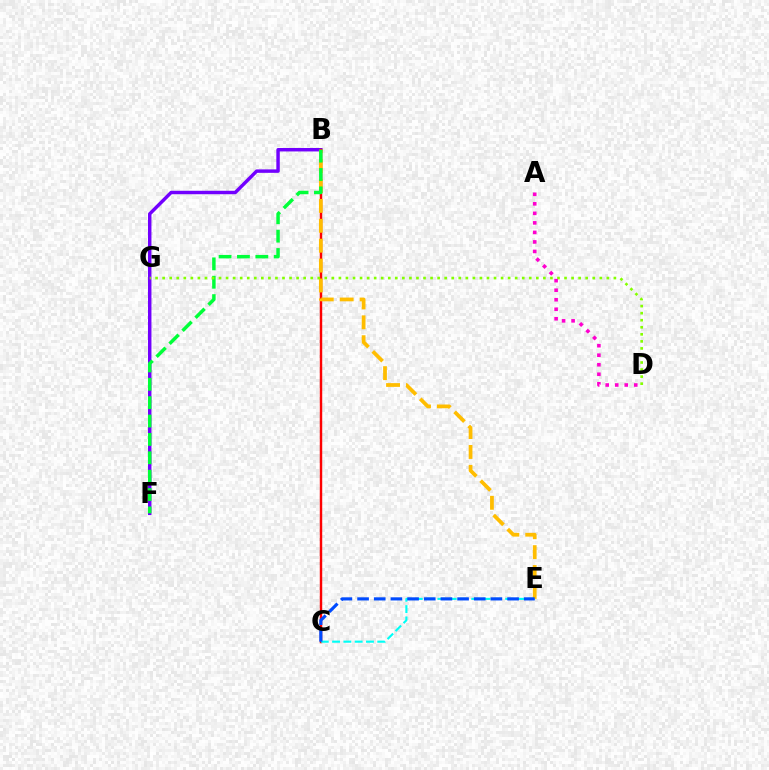{('B', 'F'): [{'color': '#7200ff', 'line_style': 'solid', 'thickness': 2.48}, {'color': '#00ff39', 'line_style': 'dashed', 'thickness': 2.5}], ('B', 'C'): [{'color': '#ff0000', 'line_style': 'solid', 'thickness': 1.75}], ('C', 'E'): [{'color': '#00fff6', 'line_style': 'dashed', 'thickness': 1.53}, {'color': '#004bff', 'line_style': 'dashed', 'thickness': 2.26}], ('B', 'E'): [{'color': '#ffbd00', 'line_style': 'dashed', 'thickness': 2.7}], ('D', 'G'): [{'color': '#84ff00', 'line_style': 'dotted', 'thickness': 1.92}], ('A', 'D'): [{'color': '#ff00cf', 'line_style': 'dotted', 'thickness': 2.59}]}